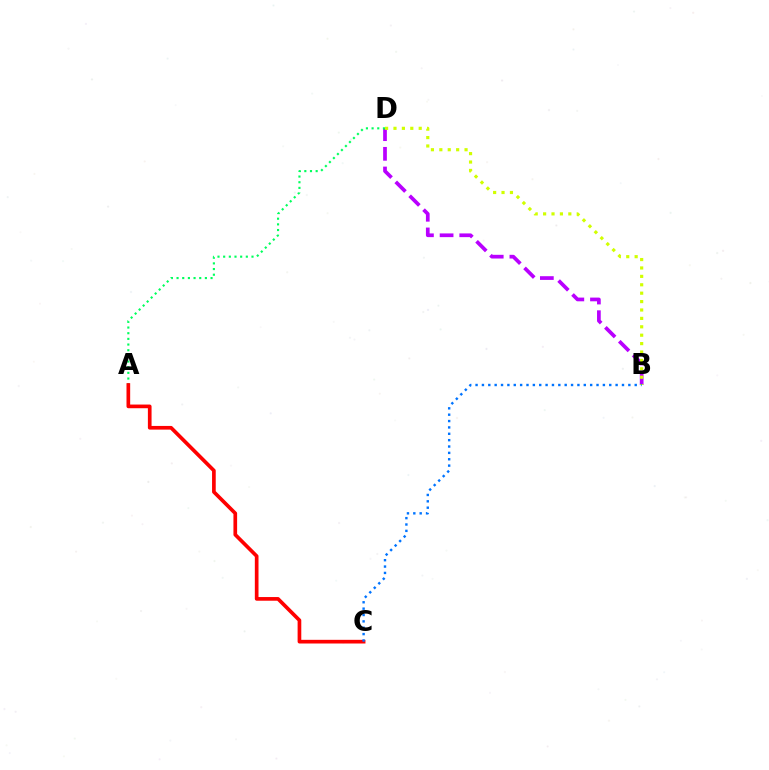{('B', 'D'): [{'color': '#b900ff', 'line_style': 'dashed', 'thickness': 2.67}, {'color': '#d1ff00', 'line_style': 'dotted', 'thickness': 2.28}], ('A', 'D'): [{'color': '#00ff5c', 'line_style': 'dotted', 'thickness': 1.54}], ('A', 'C'): [{'color': '#ff0000', 'line_style': 'solid', 'thickness': 2.65}], ('B', 'C'): [{'color': '#0074ff', 'line_style': 'dotted', 'thickness': 1.73}]}